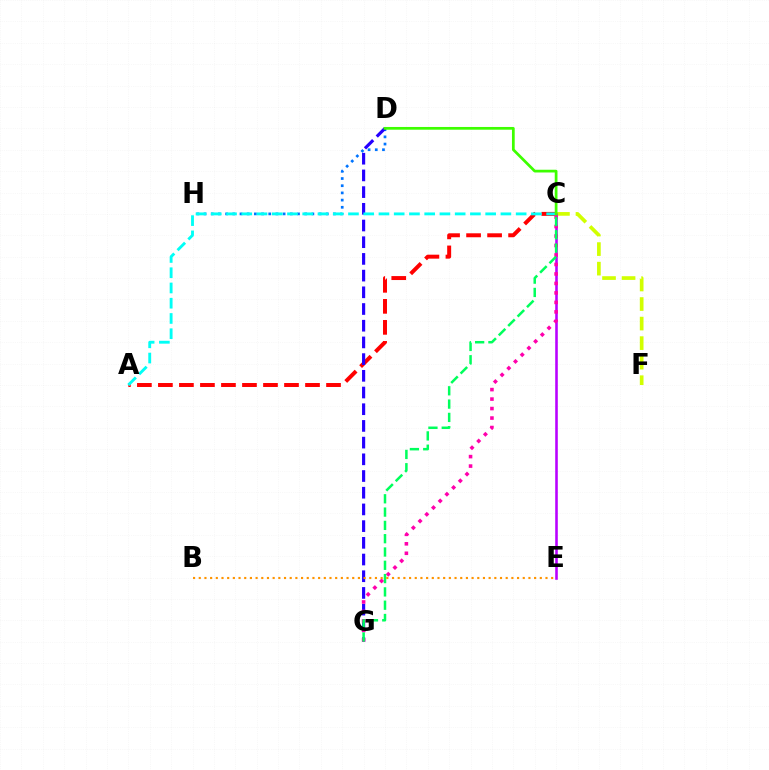{('D', 'H'): [{'color': '#0074ff', 'line_style': 'dotted', 'thickness': 1.95}], ('C', 'F'): [{'color': '#d1ff00', 'line_style': 'dashed', 'thickness': 2.65}], ('A', 'C'): [{'color': '#ff0000', 'line_style': 'dashed', 'thickness': 2.85}, {'color': '#00fff6', 'line_style': 'dashed', 'thickness': 2.07}], ('D', 'G'): [{'color': '#2500ff', 'line_style': 'dashed', 'thickness': 2.27}], ('C', 'E'): [{'color': '#b900ff', 'line_style': 'solid', 'thickness': 1.85}], ('C', 'G'): [{'color': '#ff00ac', 'line_style': 'dotted', 'thickness': 2.58}, {'color': '#00ff5c', 'line_style': 'dashed', 'thickness': 1.81}], ('B', 'E'): [{'color': '#ff9400', 'line_style': 'dotted', 'thickness': 1.54}], ('C', 'D'): [{'color': '#3dff00', 'line_style': 'solid', 'thickness': 1.97}]}